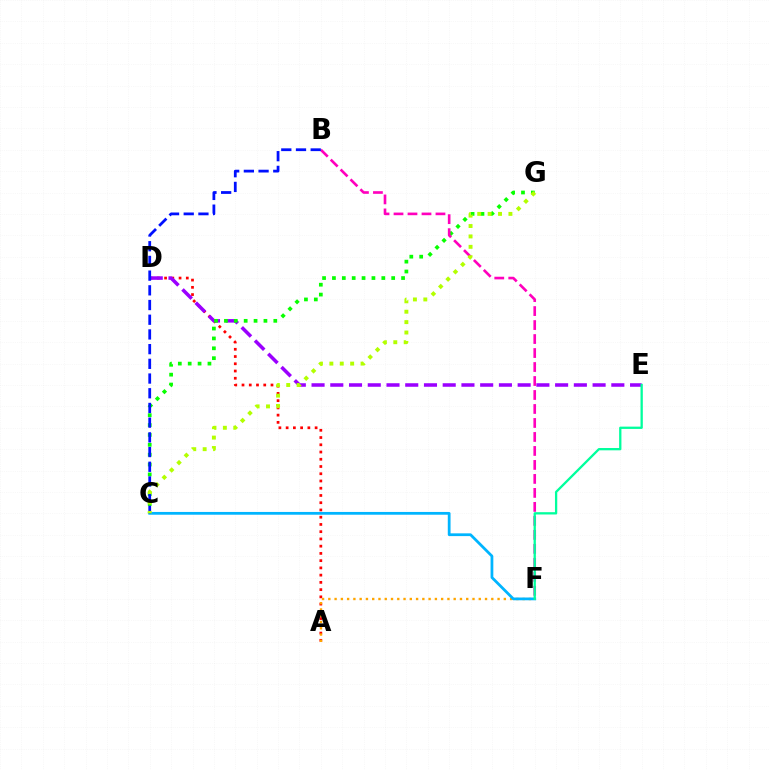{('A', 'D'): [{'color': '#ff0000', 'line_style': 'dotted', 'thickness': 1.97}], ('D', 'E'): [{'color': '#9b00ff', 'line_style': 'dashed', 'thickness': 2.55}], ('C', 'G'): [{'color': '#08ff00', 'line_style': 'dotted', 'thickness': 2.68}, {'color': '#b3ff00', 'line_style': 'dotted', 'thickness': 2.83}], ('B', 'F'): [{'color': '#ff00bd', 'line_style': 'dashed', 'thickness': 1.9}], ('A', 'F'): [{'color': '#ffa500', 'line_style': 'dotted', 'thickness': 1.7}], ('C', 'F'): [{'color': '#00b5ff', 'line_style': 'solid', 'thickness': 1.99}], ('B', 'C'): [{'color': '#0010ff', 'line_style': 'dashed', 'thickness': 2.0}], ('E', 'F'): [{'color': '#00ff9d', 'line_style': 'solid', 'thickness': 1.65}]}